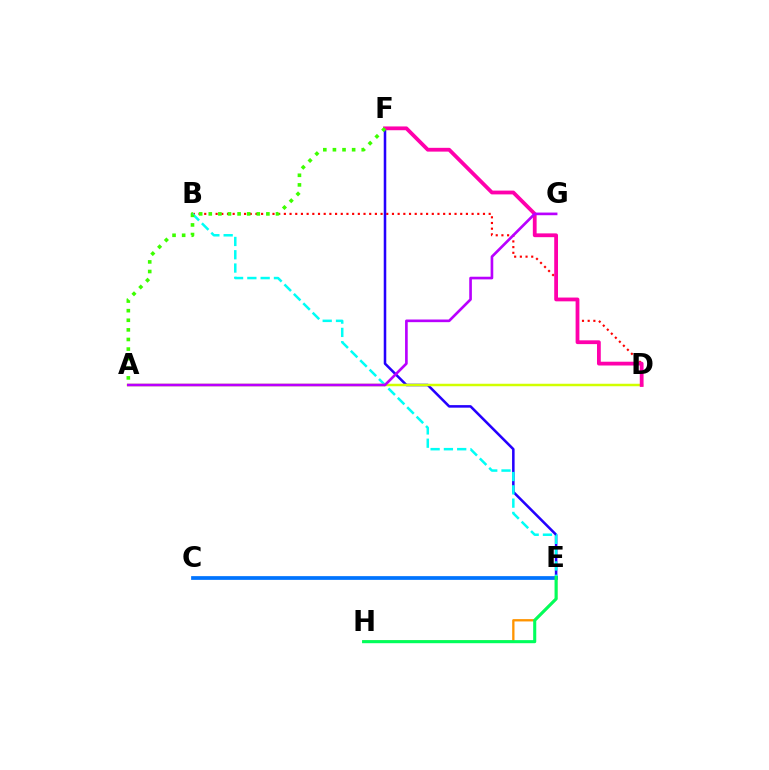{('E', 'H'): [{'color': '#ff9400', 'line_style': 'solid', 'thickness': 1.68}, {'color': '#00ff5c', 'line_style': 'solid', 'thickness': 2.21}], ('B', 'D'): [{'color': '#ff0000', 'line_style': 'dotted', 'thickness': 1.55}], ('E', 'F'): [{'color': '#2500ff', 'line_style': 'solid', 'thickness': 1.83}], ('B', 'E'): [{'color': '#00fff6', 'line_style': 'dashed', 'thickness': 1.81}], ('C', 'E'): [{'color': '#0074ff', 'line_style': 'solid', 'thickness': 2.69}], ('A', 'D'): [{'color': '#d1ff00', 'line_style': 'solid', 'thickness': 1.79}], ('D', 'F'): [{'color': '#ff00ac', 'line_style': 'solid', 'thickness': 2.73}], ('A', 'G'): [{'color': '#b900ff', 'line_style': 'solid', 'thickness': 1.91}], ('A', 'F'): [{'color': '#3dff00', 'line_style': 'dotted', 'thickness': 2.61}]}